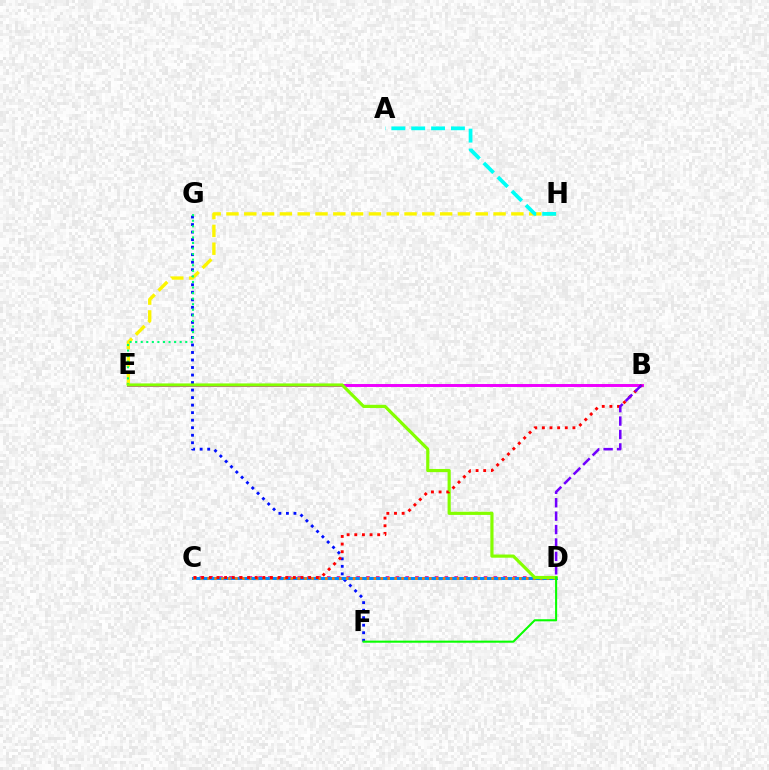{('B', 'E'): [{'color': '#ee00ff', 'line_style': 'solid', 'thickness': 2.12}], ('C', 'D'): [{'color': '#ff0094', 'line_style': 'dotted', 'thickness': 2.66}, {'color': '#008cff', 'line_style': 'solid', 'thickness': 2.18}, {'color': '#ff7c00', 'line_style': 'dotted', 'thickness': 1.88}], ('F', 'G'): [{'color': '#0010ff', 'line_style': 'dotted', 'thickness': 2.04}], ('E', 'H'): [{'color': '#fcf500', 'line_style': 'dashed', 'thickness': 2.42}], ('E', 'G'): [{'color': '#00ff74', 'line_style': 'dotted', 'thickness': 1.51}], ('D', 'E'): [{'color': '#84ff00', 'line_style': 'solid', 'thickness': 2.29}], ('D', 'F'): [{'color': '#08ff00', 'line_style': 'solid', 'thickness': 1.5}], ('A', 'H'): [{'color': '#00fff6', 'line_style': 'dashed', 'thickness': 2.7}], ('B', 'C'): [{'color': '#ff0000', 'line_style': 'dotted', 'thickness': 2.08}], ('B', 'D'): [{'color': '#7200ff', 'line_style': 'dashed', 'thickness': 1.82}]}